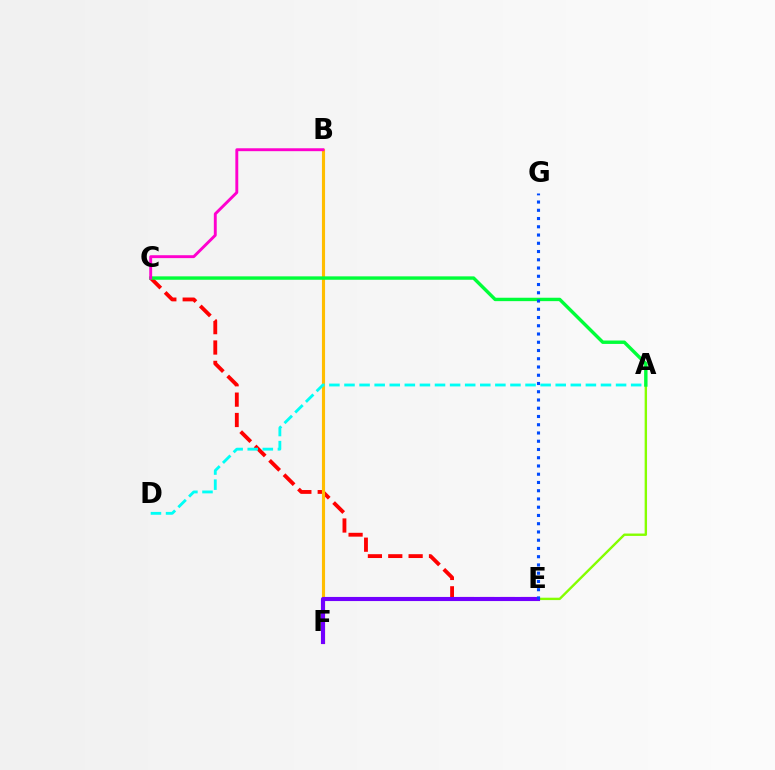{('C', 'E'): [{'color': '#ff0000', 'line_style': 'dashed', 'thickness': 2.77}], ('B', 'F'): [{'color': '#ffbd00', 'line_style': 'solid', 'thickness': 2.25}], ('A', 'E'): [{'color': '#84ff00', 'line_style': 'solid', 'thickness': 1.72}], ('A', 'D'): [{'color': '#00fff6', 'line_style': 'dashed', 'thickness': 2.05}], ('A', 'C'): [{'color': '#00ff39', 'line_style': 'solid', 'thickness': 2.45}], ('B', 'C'): [{'color': '#ff00cf', 'line_style': 'solid', 'thickness': 2.09}], ('E', 'F'): [{'color': '#7200ff', 'line_style': 'solid', 'thickness': 2.96}], ('E', 'G'): [{'color': '#004bff', 'line_style': 'dotted', 'thickness': 2.24}]}